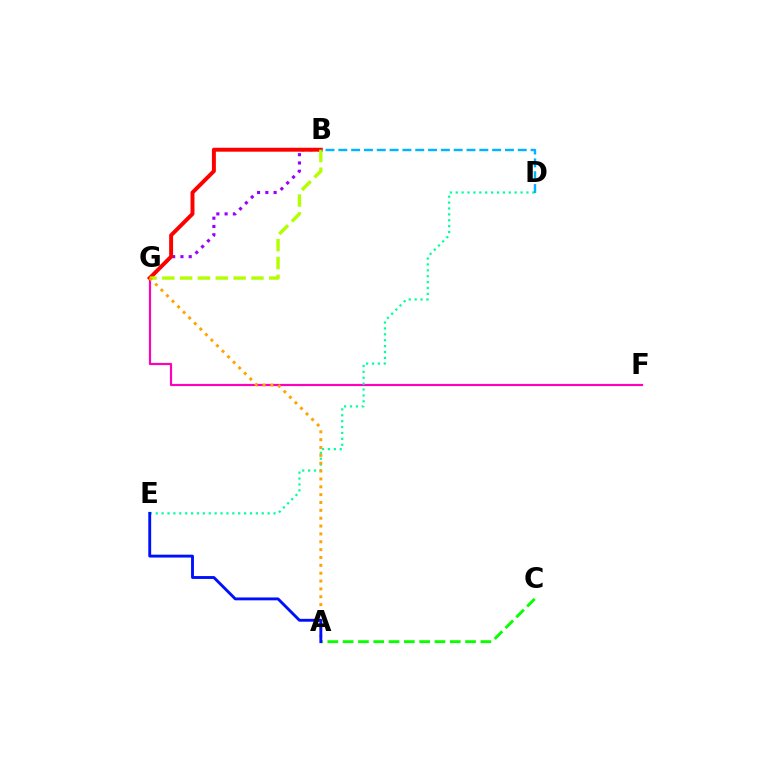{('A', 'C'): [{'color': '#08ff00', 'line_style': 'dashed', 'thickness': 2.08}], ('F', 'G'): [{'color': '#ff00bd', 'line_style': 'solid', 'thickness': 1.57}], ('B', 'G'): [{'color': '#9b00ff', 'line_style': 'dotted', 'thickness': 2.25}, {'color': '#ff0000', 'line_style': 'solid', 'thickness': 2.83}, {'color': '#b3ff00', 'line_style': 'dashed', 'thickness': 2.42}], ('D', 'E'): [{'color': '#00ff9d', 'line_style': 'dotted', 'thickness': 1.6}], ('A', 'G'): [{'color': '#ffa500', 'line_style': 'dotted', 'thickness': 2.13}], ('A', 'E'): [{'color': '#0010ff', 'line_style': 'solid', 'thickness': 2.07}], ('B', 'D'): [{'color': '#00b5ff', 'line_style': 'dashed', 'thickness': 1.74}]}